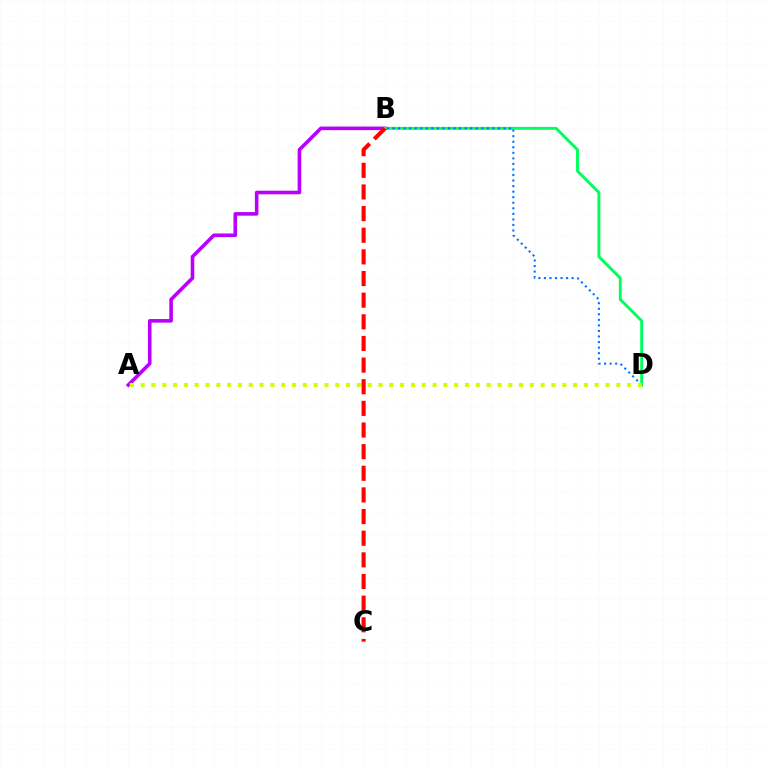{('A', 'B'): [{'color': '#b900ff', 'line_style': 'solid', 'thickness': 2.59}], ('B', 'D'): [{'color': '#00ff5c', 'line_style': 'solid', 'thickness': 2.09}, {'color': '#0074ff', 'line_style': 'dotted', 'thickness': 1.51}], ('B', 'C'): [{'color': '#ff0000', 'line_style': 'dashed', 'thickness': 2.94}], ('A', 'D'): [{'color': '#d1ff00', 'line_style': 'dotted', 'thickness': 2.94}]}